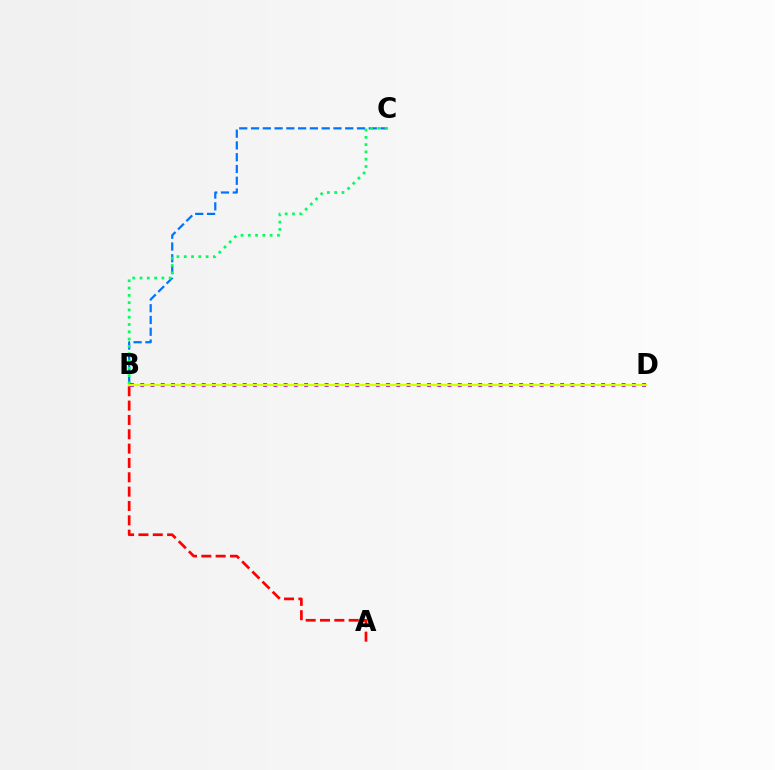{('A', 'B'): [{'color': '#ff0000', 'line_style': 'dashed', 'thickness': 1.95}], ('B', 'C'): [{'color': '#0074ff', 'line_style': 'dashed', 'thickness': 1.6}, {'color': '#00ff5c', 'line_style': 'dotted', 'thickness': 1.98}], ('B', 'D'): [{'color': '#b900ff', 'line_style': 'dotted', 'thickness': 2.78}, {'color': '#d1ff00', 'line_style': 'solid', 'thickness': 1.61}]}